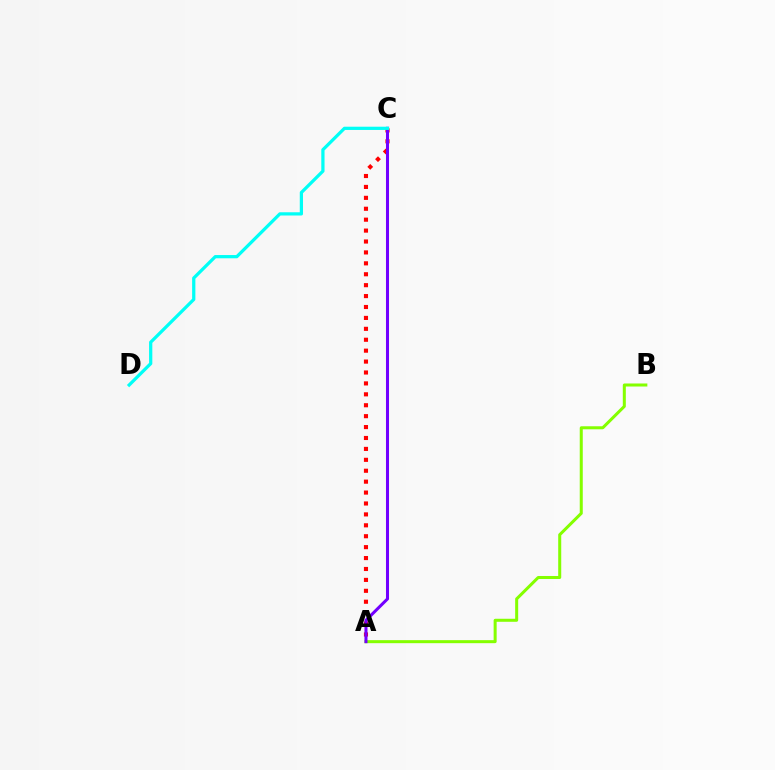{('A', 'C'): [{'color': '#ff0000', 'line_style': 'dotted', 'thickness': 2.97}, {'color': '#7200ff', 'line_style': 'solid', 'thickness': 2.19}], ('A', 'B'): [{'color': '#84ff00', 'line_style': 'solid', 'thickness': 2.18}], ('C', 'D'): [{'color': '#00fff6', 'line_style': 'solid', 'thickness': 2.33}]}